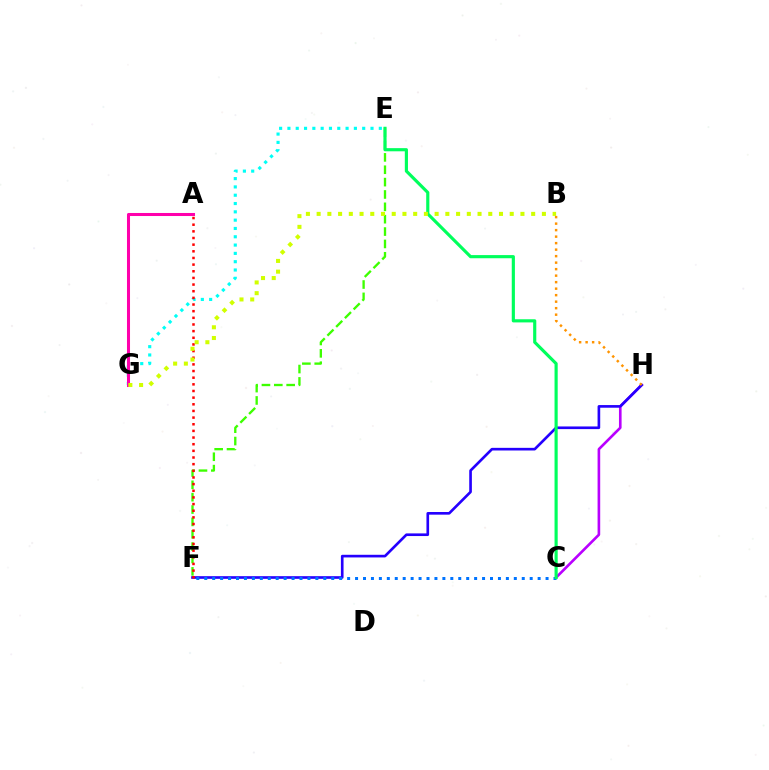{('E', 'F'): [{'color': '#3dff00', 'line_style': 'dashed', 'thickness': 1.68}], ('C', 'H'): [{'color': '#b900ff', 'line_style': 'solid', 'thickness': 1.9}], ('E', 'G'): [{'color': '#00fff6', 'line_style': 'dotted', 'thickness': 2.26}], ('F', 'H'): [{'color': '#2500ff', 'line_style': 'solid', 'thickness': 1.91}], ('C', 'F'): [{'color': '#0074ff', 'line_style': 'dotted', 'thickness': 2.16}], ('C', 'E'): [{'color': '#00ff5c', 'line_style': 'solid', 'thickness': 2.27}], ('B', 'H'): [{'color': '#ff9400', 'line_style': 'dotted', 'thickness': 1.77}], ('A', 'G'): [{'color': '#ff00ac', 'line_style': 'solid', 'thickness': 2.19}], ('A', 'F'): [{'color': '#ff0000', 'line_style': 'dotted', 'thickness': 1.81}], ('B', 'G'): [{'color': '#d1ff00', 'line_style': 'dotted', 'thickness': 2.91}]}